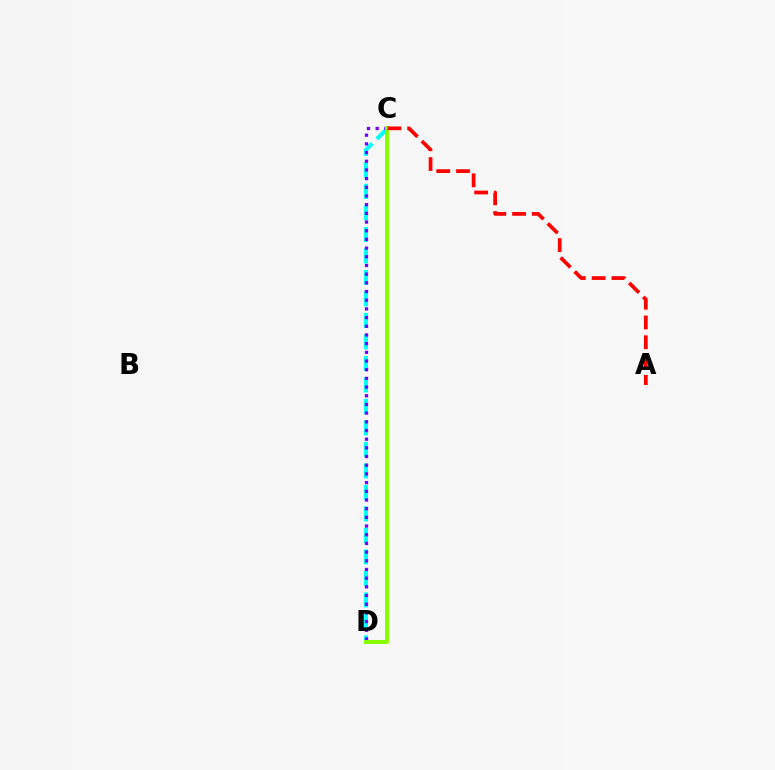{('C', 'D'): [{'color': '#00fff6', 'line_style': 'dashed', 'thickness': 2.92}, {'color': '#7200ff', 'line_style': 'dotted', 'thickness': 2.36}, {'color': '#84ff00', 'line_style': 'solid', 'thickness': 2.84}], ('A', 'C'): [{'color': '#ff0000', 'line_style': 'dashed', 'thickness': 2.69}]}